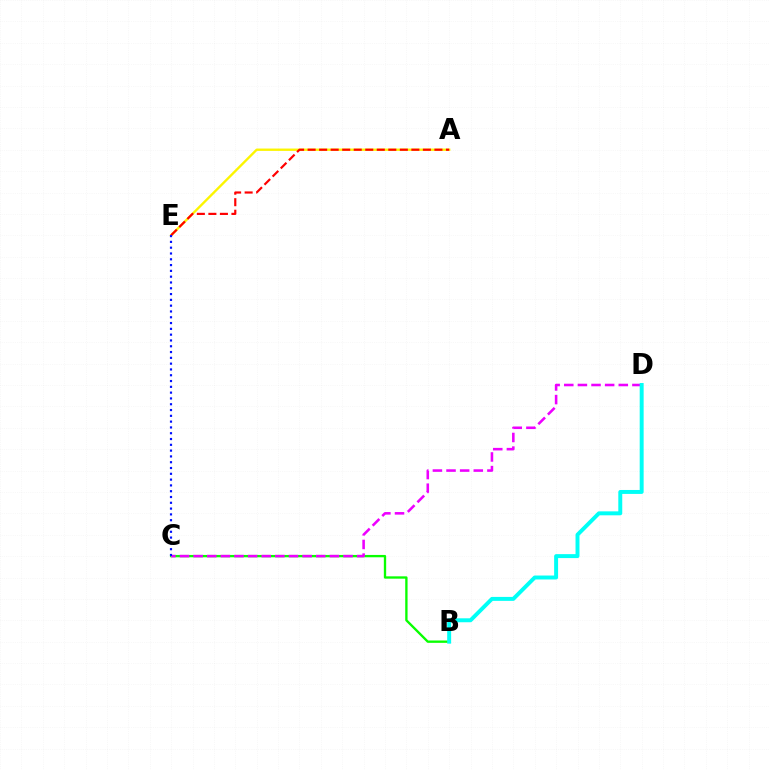{('B', 'C'): [{'color': '#08ff00', 'line_style': 'solid', 'thickness': 1.68}], ('C', 'D'): [{'color': '#ee00ff', 'line_style': 'dashed', 'thickness': 1.85}], ('A', 'E'): [{'color': '#fcf500', 'line_style': 'solid', 'thickness': 1.7}, {'color': '#ff0000', 'line_style': 'dashed', 'thickness': 1.57}], ('B', 'D'): [{'color': '#00fff6', 'line_style': 'solid', 'thickness': 2.84}], ('C', 'E'): [{'color': '#0010ff', 'line_style': 'dotted', 'thickness': 1.58}]}